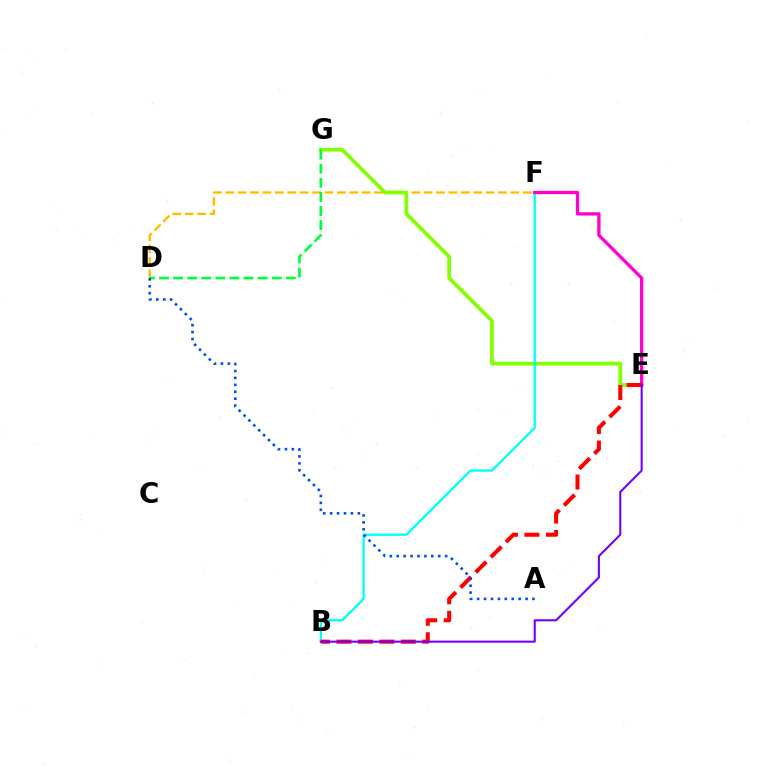{('D', 'F'): [{'color': '#ffbd00', 'line_style': 'dashed', 'thickness': 1.68}], ('E', 'G'): [{'color': '#84ff00', 'line_style': 'solid', 'thickness': 2.69}], ('B', 'F'): [{'color': '#00fff6', 'line_style': 'solid', 'thickness': 1.65}], ('E', 'F'): [{'color': '#ff00cf', 'line_style': 'solid', 'thickness': 2.38}], ('B', 'E'): [{'color': '#ff0000', 'line_style': 'dashed', 'thickness': 2.91}, {'color': '#7200ff', 'line_style': 'solid', 'thickness': 1.5}], ('D', 'G'): [{'color': '#00ff39', 'line_style': 'dashed', 'thickness': 1.91}], ('A', 'D'): [{'color': '#004bff', 'line_style': 'dotted', 'thickness': 1.88}]}